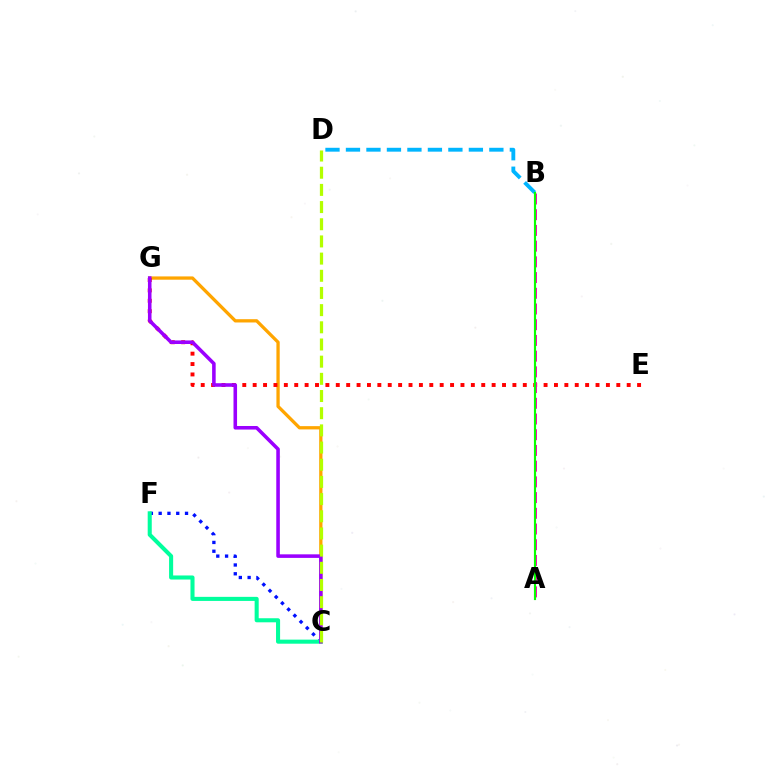{('C', 'F'): [{'color': '#0010ff', 'line_style': 'dotted', 'thickness': 2.39}, {'color': '#00ff9d', 'line_style': 'solid', 'thickness': 2.93}], ('B', 'D'): [{'color': '#00b5ff', 'line_style': 'dashed', 'thickness': 2.78}], ('C', 'G'): [{'color': '#ffa500', 'line_style': 'solid', 'thickness': 2.36}, {'color': '#9b00ff', 'line_style': 'solid', 'thickness': 2.56}], ('E', 'G'): [{'color': '#ff0000', 'line_style': 'dotted', 'thickness': 2.82}], ('A', 'B'): [{'color': '#ff00bd', 'line_style': 'dashed', 'thickness': 2.13}, {'color': '#08ff00', 'line_style': 'solid', 'thickness': 1.55}], ('C', 'D'): [{'color': '#b3ff00', 'line_style': 'dashed', 'thickness': 2.33}]}